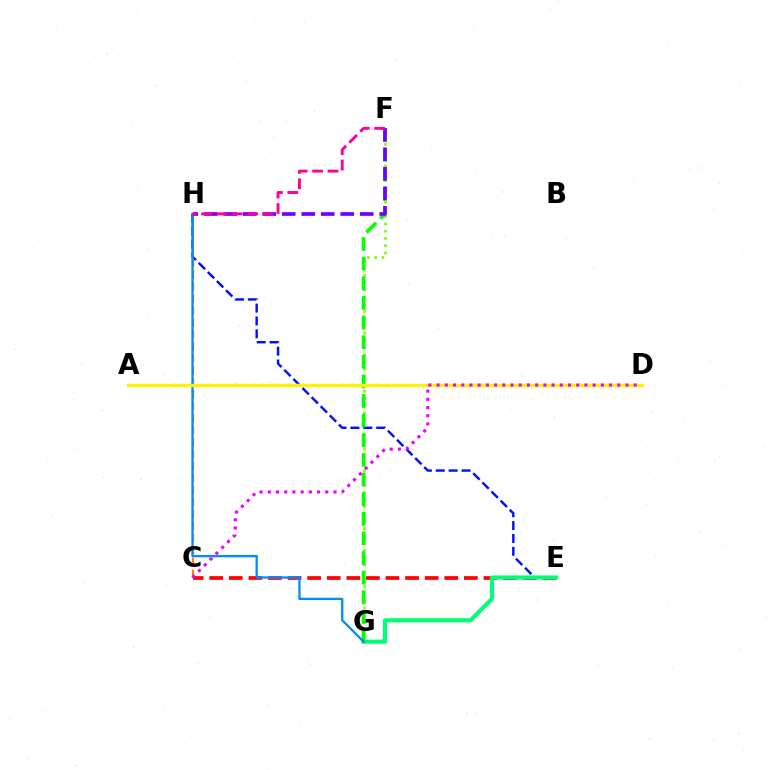{('F', 'G'): [{'color': '#84ff00', 'line_style': 'dotted', 'thickness': 1.97}, {'color': '#08ff00', 'line_style': 'dashed', 'thickness': 2.67}], ('E', 'H'): [{'color': '#0010ff', 'line_style': 'dashed', 'thickness': 1.75}], ('A', 'D'): [{'color': '#00fff6', 'line_style': 'dotted', 'thickness': 2.4}, {'color': '#fcf500', 'line_style': 'solid', 'thickness': 2.39}], ('C', 'E'): [{'color': '#ff0000', 'line_style': 'dashed', 'thickness': 2.66}], ('E', 'G'): [{'color': '#00ff74', 'line_style': 'solid', 'thickness': 2.97}], ('C', 'H'): [{'color': '#ff7c00', 'line_style': 'dashed', 'thickness': 1.63}], ('G', 'H'): [{'color': '#008cff', 'line_style': 'solid', 'thickness': 1.66}], ('F', 'H'): [{'color': '#7200ff', 'line_style': 'dashed', 'thickness': 2.65}, {'color': '#ff0094', 'line_style': 'dashed', 'thickness': 2.09}], ('C', 'D'): [{'color': '#ee00ff', 'line_style': 'dotted', 'thickness': 2.23}]}